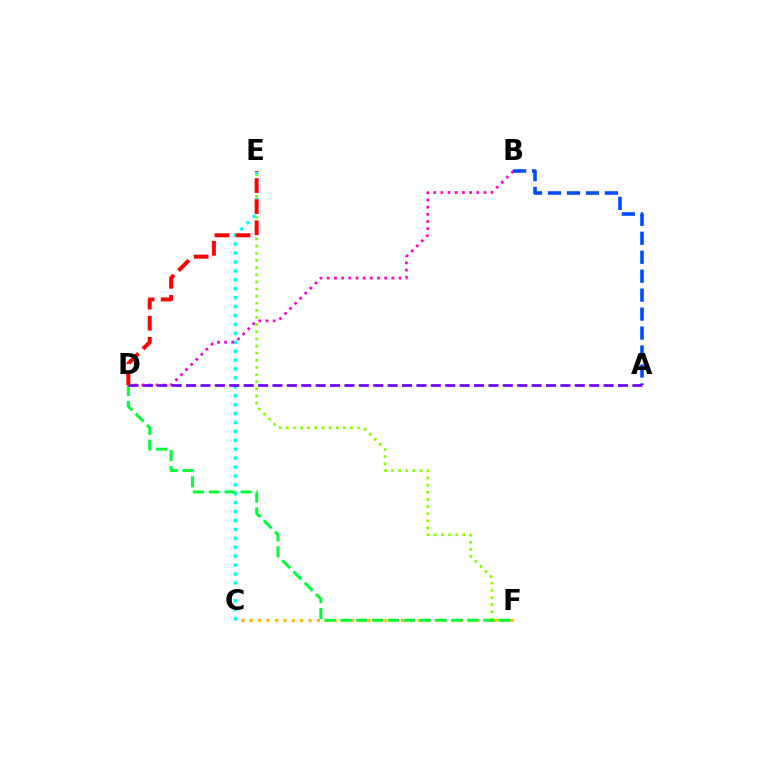{('A', 'B'): [{'color': '#004bff', 'line_style': 'dashed', 'thickness': 2.58}], ('E', 'F'): [{'color': '#84ff00', 'line_style': 'dotted', 'thickness': 1.94}], ('C', 'F'): [{'color': '#ffbd00', 'line_style': 'dotted', 'thickness': 2.28}], ('C', 'E'): [{'color': '#00fff6', 'line_style': 'dotted', 'thickness': 2.42}], ('D', 'F'): [{'color': '#00ff39', 'line_style': 'dashed', 'thickness': 2.16}], ('B', 'D'): [{'color': '#ff00cf', 'line_style': 'dotted', 'thickness': 1.95}], ('A', 'D'): [{'color': '#7200ff', 'line_style': 'dashed', 'thickness': 1.96}], ('D', 'E'): [{'color': '#ff0000', 'line_style': 'dashed', 'thickness': 2.87}]}